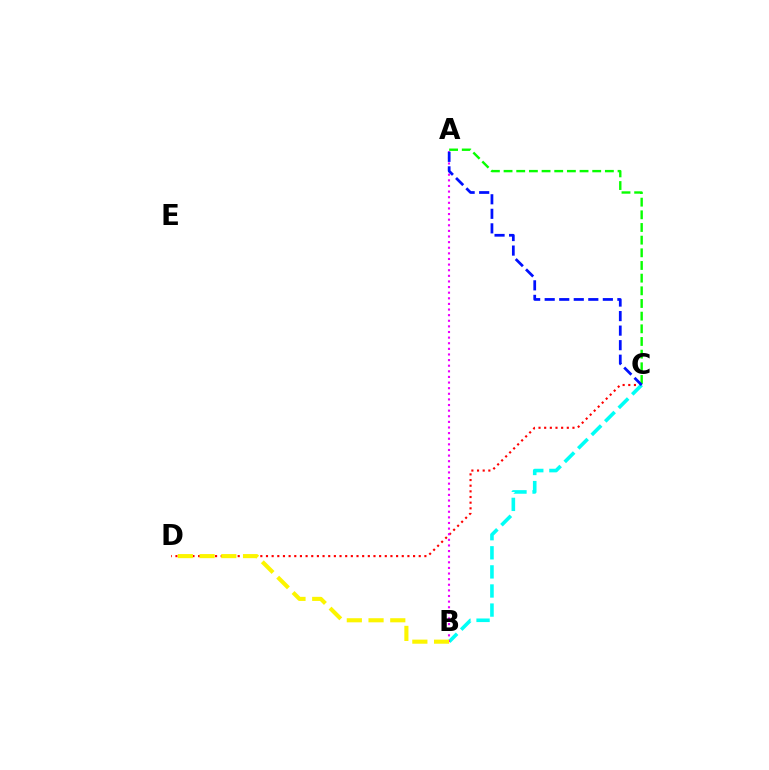{('A', 'C'): [{'color': '#08ff00', 'line_style': 'dashed', 'thickness': 1.72}, {'color': '#0010ff', 'line_style': 'dashed', 'thickness': 1.98}], ('C', 'D'): [{'color': '#ff0000', 'line_style': 'dotted', 'thickness': 1.54}], ('B', 'C'): [{'color': '#00fff6', 'line_style': 'dashed', 'thickness': 2.59}], ('A', 'B'): [{'color': '#ee00ff', 'line_style': 'dotted', 'thickness': 1.53}], ('B', 'D'): [{'color': '#fcf500', 'line_style': 'dashed', 'thickness': 2.95}]}